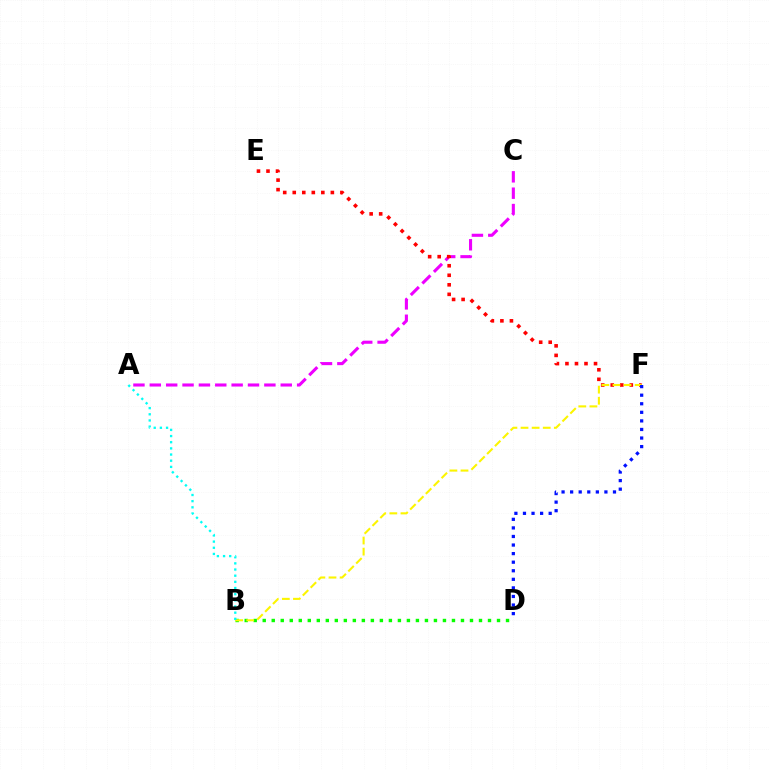{('A', 'C'): [{'color': '#ee00ff', 'line_style': 'dashed', 'thickness': 2.22}], ('B', 'D'): [{'color': '#08ff00', 'line_style': 'dotted', 'thickness': 2.45}], ('E', 'F'): [{'color': '#ff0000', 'line_style': 'dotted', 'thickness': 2.59}], ('B', 'F'): [{'color': '#fcf500', 'line_style': 'dashed', 'thickness': 1.51}], ('D', 'F'): [{'color': '#0010ff', 'line_style': 'dotted', 'thickness': 2.33}], ('A', 'B'): [{'color': '#00fff6', 'line_style': 'dotted', 'thickness': 1.67}]}